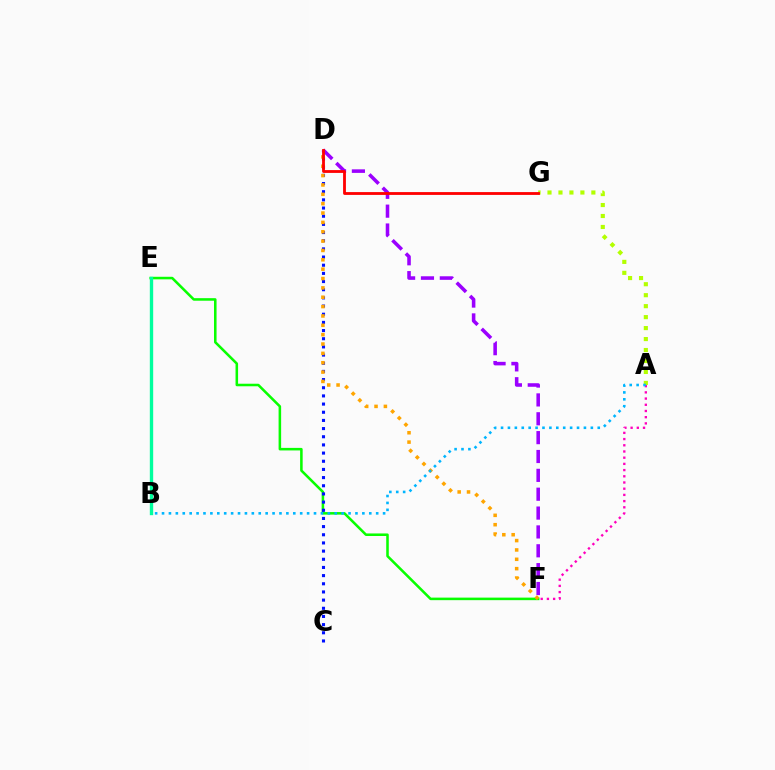{('E', 'F'): [{'color': '#08ff00', 'line_style': 'solid', 'thickness': 1.84}], ('C', 'D'): [{'color': '#0010ff', 'line_style': 'dotted', 'thickness': 2.22}], ('A', 'F'): [{'color': '#ff00bd', 'line_style': 'dotted', 'thickness': 1.69}], ('D', 'F'): [{'color': '#9b00ff', 'line_style': 'dashed', 'thickness': 2.56}, {'color': '#ffa500', 'line_style': 'dotted', 'thickness': 2.54}], ('B', 'E'): [{'color': '#00ff9d', 'line_style': 'solid', 'thickness': 2.41}], ('A', 'G'): [{'color': '#b3ff00', 'line_style': 'dotted', 'thickness': 2.98}], ('D', 'G'): [{'color': '#ff0000', 'line_style': 'solid', 'thickness': 2.03}], ('A', 'B'): [{'color': '#00b5ff', 'line_style': 'dotted', 'thickness': 1.88}]}